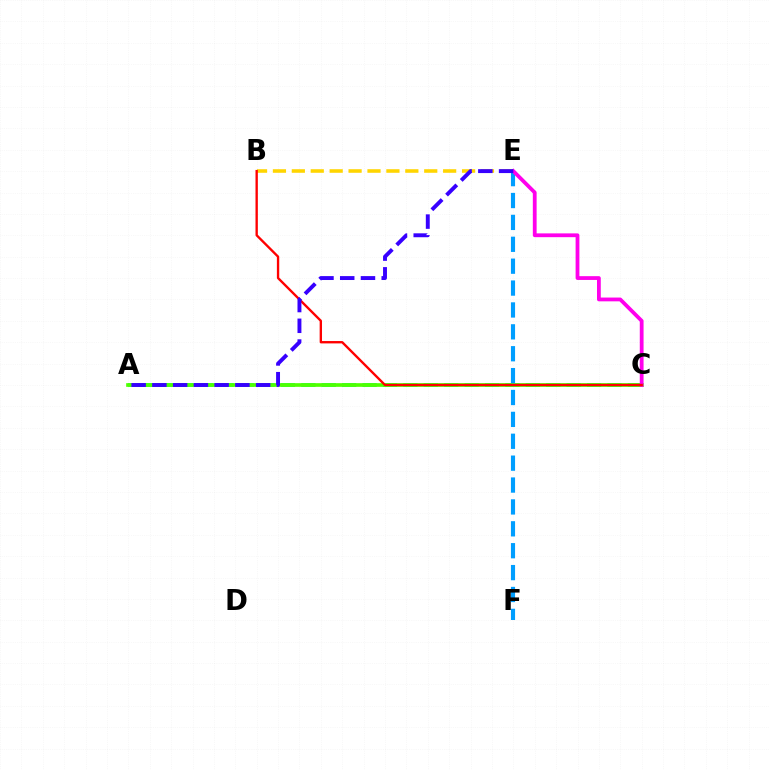{('A', 'C'): [{'color': '#00ff86', 'line_style': 'dashed', 'thickness': 2.77}, {'color': '#4fff00', 'line_style': 'solid', 'thickness': 2.65}], ('B', 'E'): [{'color': '#ffd500', 'line_style': 'dashed', 'thickness': 2.57}], ('E', 'F'): [{'color': '#009eff', 'line_style': 'dashed', 'thickness': 2.97}], ('C', 'E'): [{'color': '#ff00ed', 'line_style': 'solid', 'thickness': 2.73}], ('B', 'C'): [{'color': '#ff0000', 'line_style': 'solid', 'thickness': 1.7}], ('A', 'E'): [{'color': '#3700ff', 'line_style': 'dashed', 'thickness': 2.82}]}